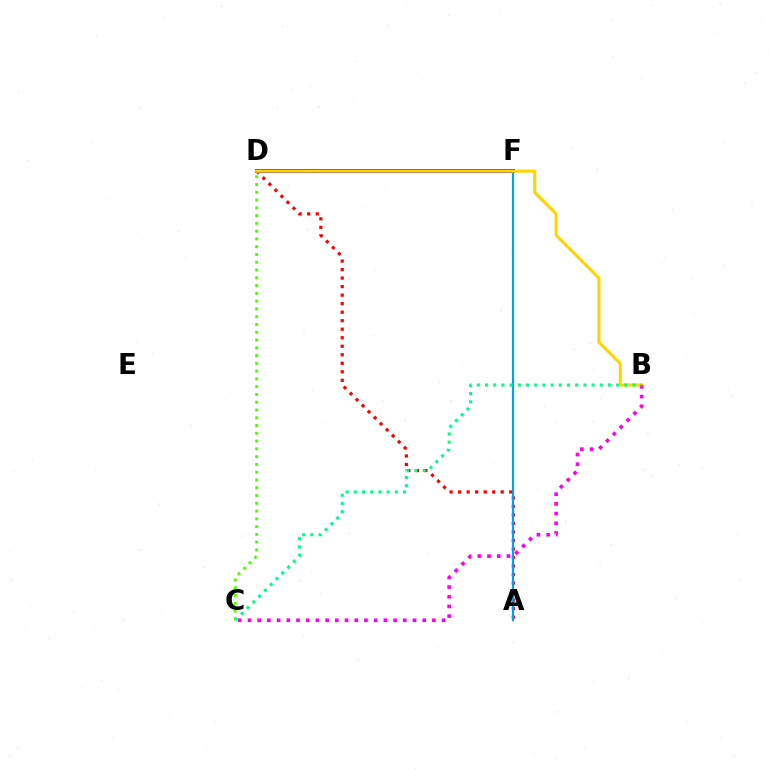{('D', 'F'): [{'color': '#3700ff', 'line_style': 'solid', 'thickness': 2.89}], ('A', 'D'): [{'color': '#ff0000', 'line_style': 'dotted', 'thickness': 2.31}], ('A', 'F'): [{'color': '#009eff', 'line_style': 'solid', 'thickness': 1.56}], ('C', 'D'): [{'color': '#4fff00', 'line_style': 'dotted', 'thickness': 2.11}], ('B', 'D'): [{'color': '#ffd500', 'line_style': 'solid', 'thickness': 2.23}], ('B', 'C'): [{'color': '#ff00ed', 'line_style': 'dotted', 'thickness': 2.64}, {'color': '#00ff86', 'line_style': 'dotted', 'thickness': 2.23}]}